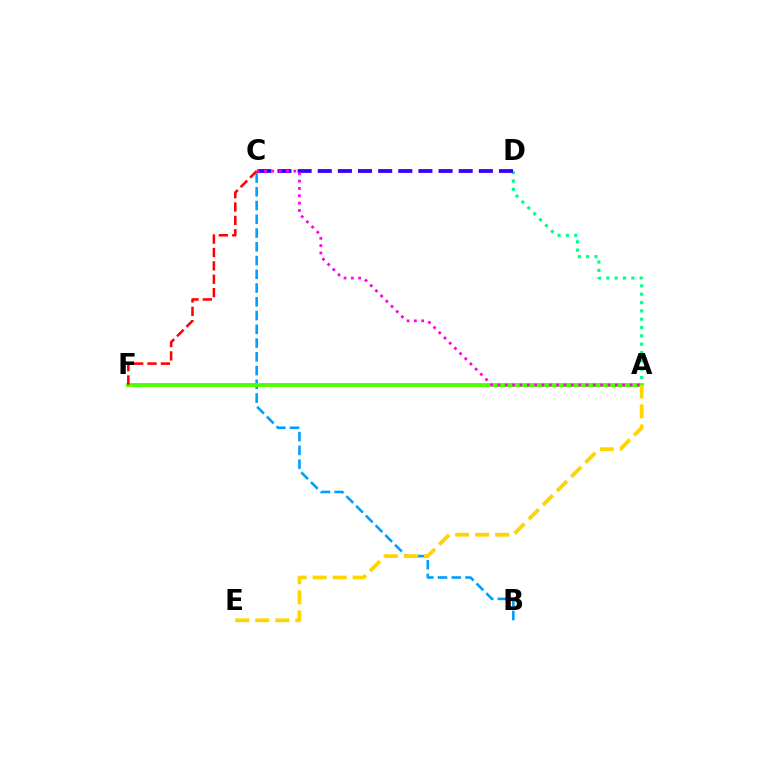{('A', 'D'): [{'color': '#00ff86', 'line_style': 'dotted', 'thickness': 2.26}], ('B', 'C'): [{'color': '#009eff', 'line_style': 'dashed', 'thickness': 1.87}], ('A', 'F'): [{'color': '#4fff00', 'line_style': 'solid', 'thickness': 2.8}], ('C', 'D'): [{'color': '#3700ff', 'line_style': 'dashed', 'thickness': 2.74}], ('A', 'C'): [{'color': '#ff00ed', 'line_style': 'dotted', 'thickness': 1.99}], ('A', 'E'): [{'color': '#ffd500', 'line_style': 'dashed', 'thickness': 2.72}], ('C', 'F'): [{'color': '#ff0000', 'line_style': 'dashed', 'thickness': 1.82}]}